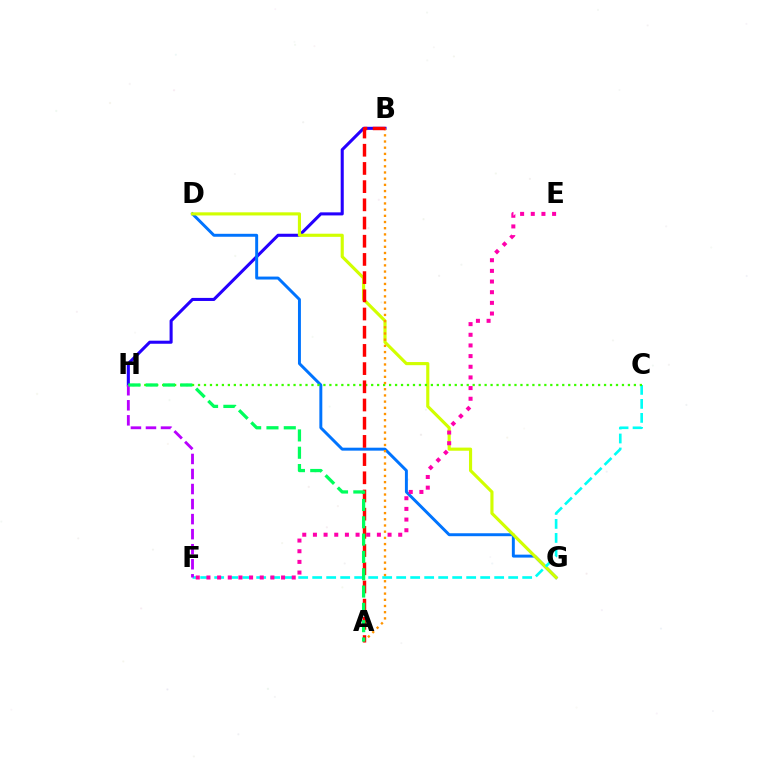{('B', 'H'): [{'color': '#2500ff', 'line_style': 'solid', 'thickness': 2.21}], ('D', 'G'): [{'color': '#0074ff', 'line_style': 'solid', 'thickness': 2.12}, {'color': '#d1ff00', 'line_style': 'solid', 'thickness': 2.26}], ('C', 'F'): [{'color': '#00fff6', 'line_style': 'dashed', 'thickness': 1.9}], ('C', 'H'): [{'color': '#3dff00', 'line_style': 'dotted', 'thickness': 1.62}], ('E', 'F'): [{'color': '#ff00ac', 'line_style': 'dotted', 'thickness': 2.9}], ('A', 'B'): [{'color': '#ff9400', 'line_style': 'dotted', 'thickness': 1.68}, {'color': '#ff0000', 'line_style': 'dashed', 'thickness': 2.47}], ('F', 'H'): [{'color': '#b900ff', 'line_style': 'dashed', 'thickness': 2.04}], ('A', 'H'): [{'color': '#00ff5c', 'line_style': 'dashed', 'thickness': 2.35}]}